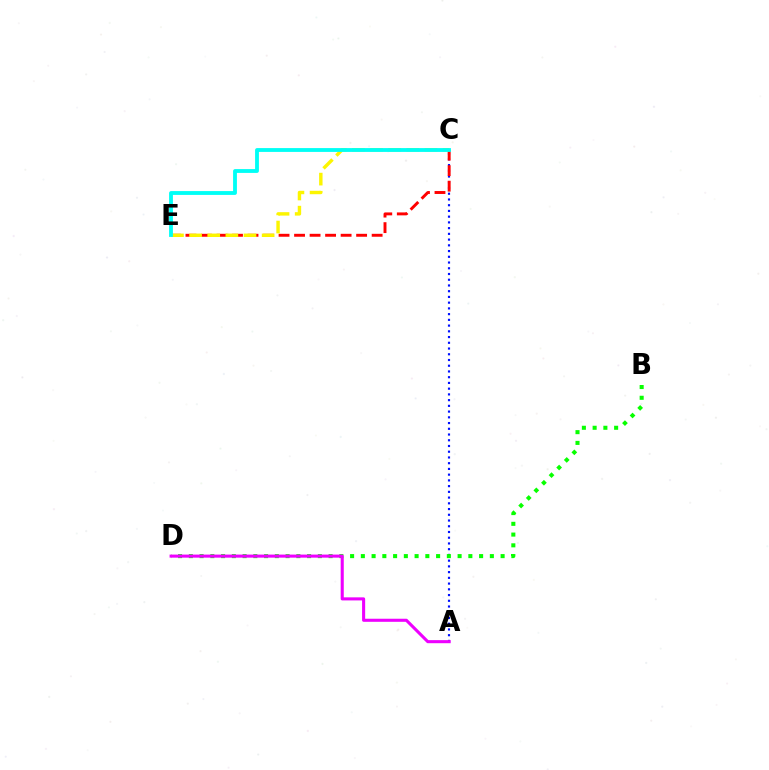{('A', 'C'): [{'color': '#0010ff', 'line_style': 'dotted', 'thickness': 1.56}], ('C', 'E'): [{'color': '#ff0000', 'line_style': 'dashed', 'thickness': 2.11}, {'color': '#fcf500', 'line_style': 'dashed', 'thickness': 2.46}, {'color': '#00fff6', 'line_style': 'solid', 'thickness': 2.76}], ('B', 'D'): [{'color': '#08ff00', 'line_style': 'dotted', 'thickness': 2.92}], ('A', 'D'): [{'color': '#ee00ff', 'line_style': 'solid', 'thickness': 2.21}]}